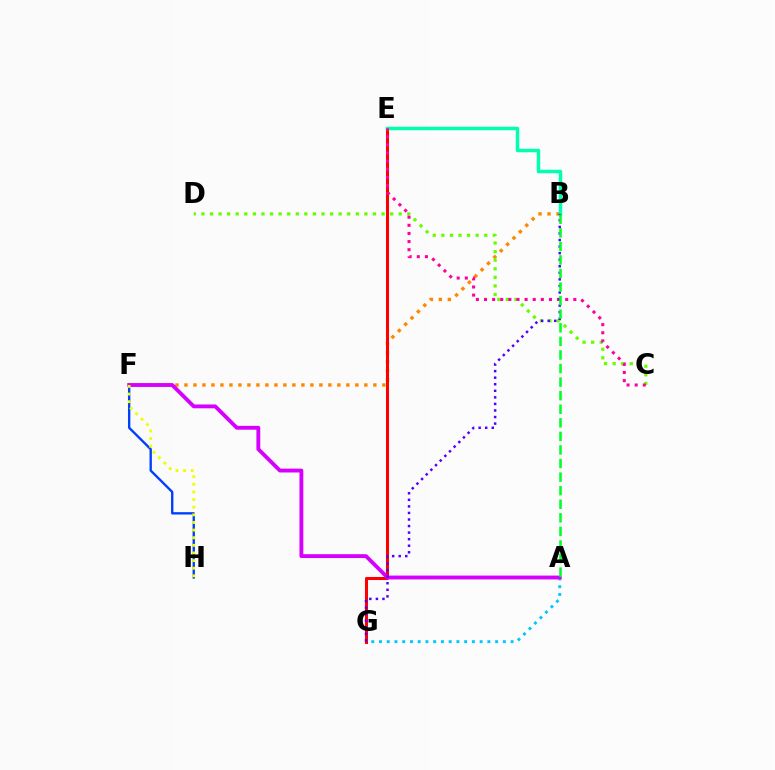{('A', 'G'): [{'color': '#00c7ff', 'line_style': 'dotted', 'thickness': 2.1}], ('F', 'H'): [{'color': '#003fff', 'line_style': 'solid', 'thickness': 1.7}, {'color': '#eeff00', 'line_style': 'dotted', 'thickness': 2.07}], ('B', 'F'): [{'color': '#ff8800', 'line_style': 'dotted', 'thickness': 2.44}], ('E', 'G'): [{'color': '#ff0000', 'line_style': 'solid', 'thickness': 2.19}], ('B', 'E'): [{'color': '#00ffaf', 'line_style': 'solid', 'thickness': 2.5}], ('A', 'F'): [{'color': '#d600ff', 'line_style': 'solid', 'thickness': 2.77}], ('C', 'D'): [{'color': '#66ff00', 'line_style': 'dotted', 'thickness': 2.33}], ('C', 'E'): [{'color': '#ff00a0', 'line_style': 'dotted', 'thickness': 2.21}], ('B', 'G'): [{'color': '#4f00ff', 'line_style': 'dotted', 'thickness': 1.78}], ('A', 'B'): [{'color': '#00ff27', 'line_style': 'dashed', 'thickness': 1.84}]}